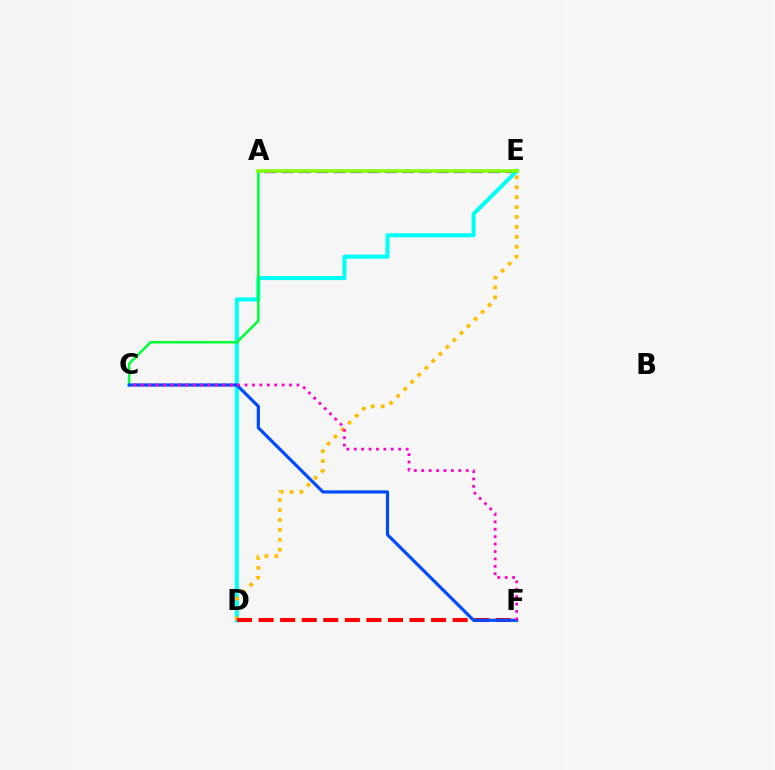{('A', 'E'): [{'color': '#7200ff', 'line_style': 'dashed', 'thickness': 2.34}, {'color': '#84ff00', 'line_style': 'solid', 'thickness': 2.58}], ('D', 'E'): [{'color': '#00fff6', 'line_style': 'solid', 'thickness': 2.92}, {'color': '#ffbd00', 'line_style': 'dotted', 'thickness': 2.7}], ('D', 'F'): [{'color': '#ff0000', 'line_style': 'dashed', 'thickness': 2.93}], ('A', 'C'): [{'color': '#00ff39', 'line_style': 'solid', 'thickness': 1.83}], ('C', 'F'): [{'color': '#004bff', 'line_style': 'solid', 'thickness': 2.3}, {'color': '#ff00cf', 'line_style': 'dotted', 'thickness': 2.01}]}